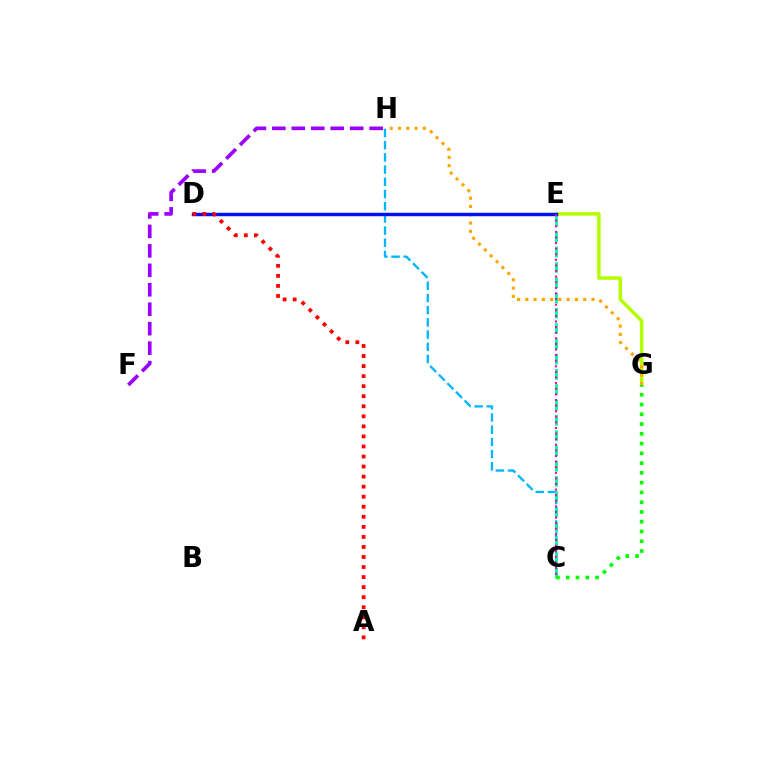{('E', 'G'): [{'color': '#b3ff00', 'line_style': 'solid', 'thickness': 2.53}], ('C', 'H'): [{'color': '#00b5ff', 'line_style': 'dashed', 'thickness': 1.66}], ('C', 'E'): [{'color': '#00ff9d', 'line_style': 'dashed', 'thickness': 2.08}, {'color': '#ff00bd', 'line_style': 'dotted', 'thickness': 1.52}], ('G', 'H'): [{'color': '#ffa500', 'line_style': 'dotted', 'thickness': 2.25}], ('D', 'E'): [{'color': '#0010ff', 'line_style': 'solid', 'thickness': 2.48}], ('A', 'D'): [{'color': '#ff0000', 'line_style': 'dotted', 'thickness': 2.73}], ('F', 'H'): [{'color': '#9b00ff', 'line_style': 'dashed', 'thickness': 2.64}], ('C', 'G'): [{'color': '#08ff00', 'line_style': 'dotted', 'thickness': 2.65}]}